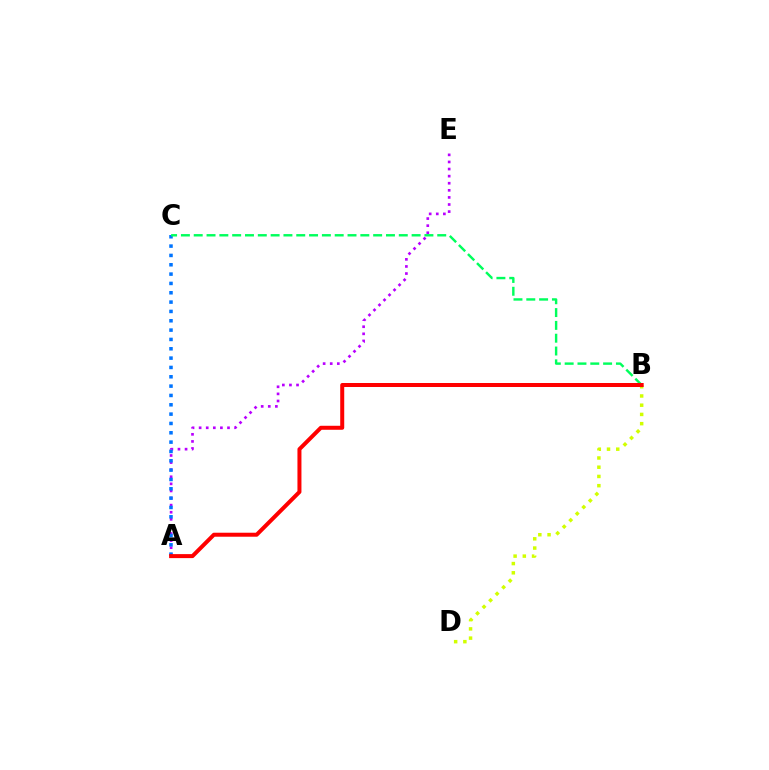{('A', 'E'): [{'color': '#b900ff', 'line_style': 'dotted', 'thickness': 1.93}], ('A', 'C'): [{'color': '#0074ff', 'line_style': 'dotted', 'thickness': 2.54}], ('B', 'C'): [{'color': '#00ff5c', 'line_style': 'dashed', 'thickness': 1.74}], ('B', 'D'): [{'color': '#d1ff00', 'line_style': 'dotted', 'thickness': 2.51}], ('A', 'B'): [{'color': '#ff0000', 'line_style': 'solid', 'thickness': 2.88}]}